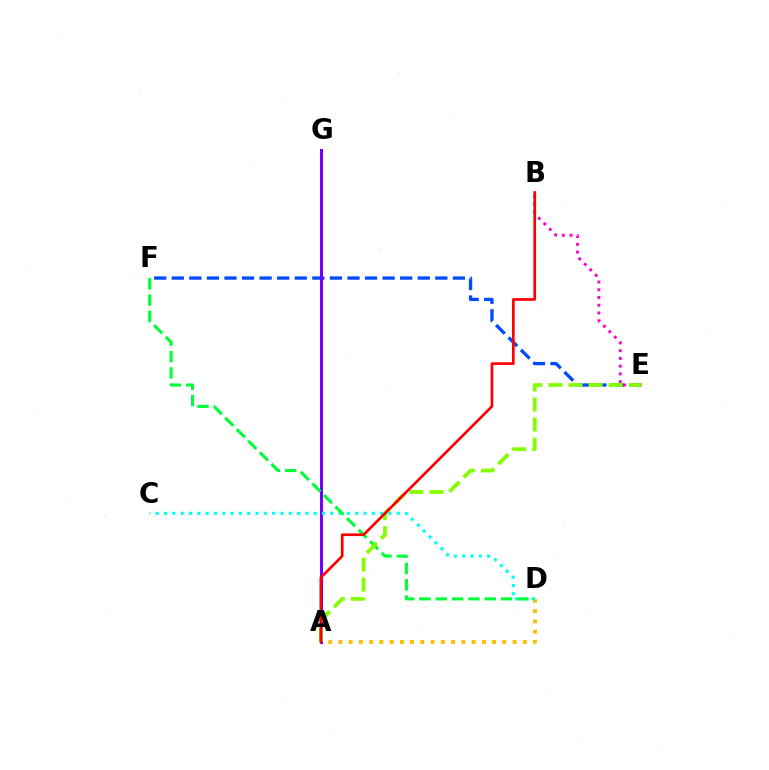{('E', 'F'): [{'color': '#004bff', 'line_style': 'dashed', 'thickness': 2.39}], ('A', 'D'): [{'color': '#ffbd00', 'line_style': 'dotted', 'thickness': 2.78}], ('B', 'E'): [{'color': '#ff00cf', 'line_style': 'dotted', 'thickness': 2.11}], ('A', 'G'): [{'color': '#7200ff', 'line_style': 'solid', 'thickness': 2.16}], ('C', 'D'): [{'color': '#00fff6', 'line_style': 'dotted', 'thickness': 2.26}], ('D', 'F'): [{'color': '#00ff39', 'line_style': 'dashed', 'thickness': 2.22}], ('A', 'E'): [{'color': '#84ff00', 'line_style': 'dashed', 'thickness': 2.73}], ('A', 'B'): [{'color': '#ff0000', 'line_style': 'solid', 'thickness': 1.93}]}